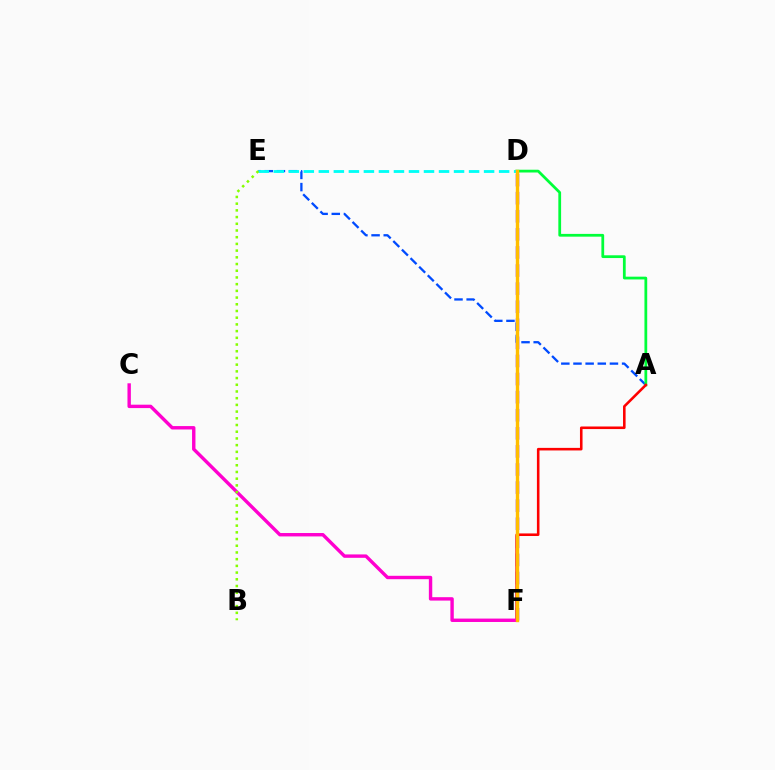{('D', 'F'): [{'color': '#7200ff', 'line_style': 'dashed', 'thickness': 2.46}, {'color': '#ffbd00', 'line_style': 'solid', 'thickness': 2.44}], ('A', 'E'): [{'color': '#004bff', 'line_style': 'dashed', 'thickness': 1.65}], ('A', 'D'): [{'color': '#00ff39', 'line_style': 'solid', 'thickness': 1.99}], ('D', 'E'): [{'color': '#00fff6', 'line_style': 'dashed', 'thickness': 2.04}], ('A', 'F'): [{'color': '#ff0000', 'line_style': 'solid', 'thickness': 1.85}], ('C', 'F'): [{'color': '#ff00cf', 'line_style': 'solid', 'thickness': 2.45}], ('B', 'E'): [{'color': '#84ff00', 'line_style': 'dotted', 'thickness': 1.82}]}